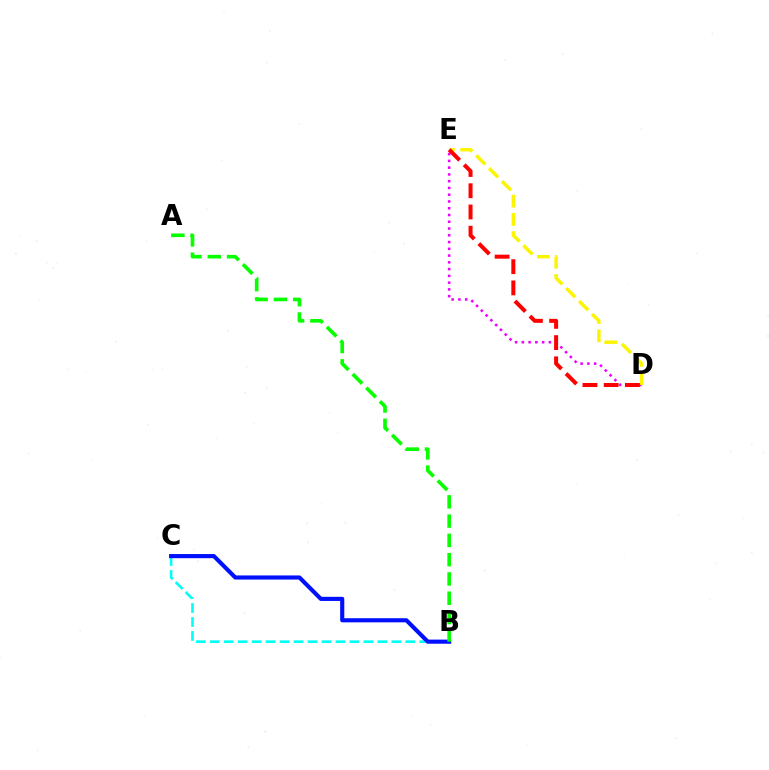{('D', 'E'): [{'color': '#ee00ff', 'line_style': 'dotted', 'thickness': 1.84}, {'color': '#fcf500', 'line_style': 'dashed', 'thickness': 2.48}, {'color': '#ff0000', 'line_style': 'dashed', 'thickness': 2.88}], ('B', 'C'): [{'color': '#00fff6', 'line_style': 'dashed', 'thickness': 1.9}, {'color': '#0010ff', 'line_style': 'solid', 'thickness': 2.97}], ('A', 'B'): [{'color': '#08ff00', 'line_style': 'dashed', 'thickness': 2.62}]}